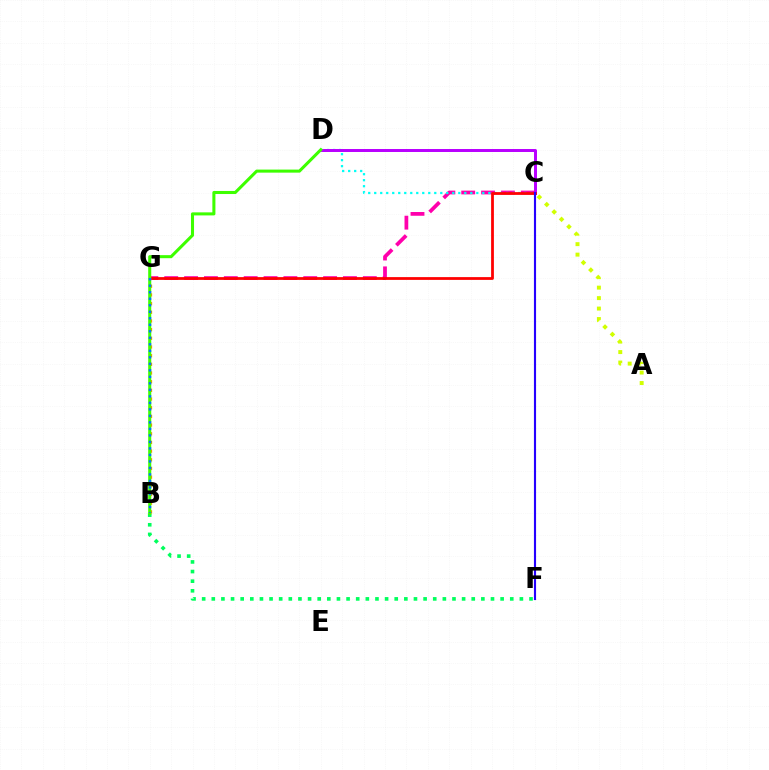{('C', 'G'): [{'color': '#ff00ac', 'line_style': 'dashed', 'thickness': 2.7}, {'color': '#ff0000', 'line_style': 'solid', 'thickness': 2.0}], ('B', 'F'): [{'color': '#00ff5c', 'line_style': 'dotted', 'thickness': 2.62}], ('C', 'D'): [{'color': '#00fff6', 'line_style': 'dotted', 'thickness': 1.63}, {'color': '#b900ff', 'line_style': 'solid', 'thickness': 2.14}], ('A', 'C'): [{'color': '#d1ff00', 'line_style': 'dotted', 'thickness': 2.84}], ('B', 'G'): [{'color': '#ff9400', 'line_style': 'dotted', 'thickness': 2.36}, {'color': '#0074ff', 'line_style': 'dotted', 'thickness': 1.77}], ('B', 'D'): [{'color': '#3dff00', 'line_style': 'solid', 'thickness': 2.2}], ('C', 'F'): [{'color': '#2500ff', 'line_style': 'solid', 'thickness': 1.54}]}